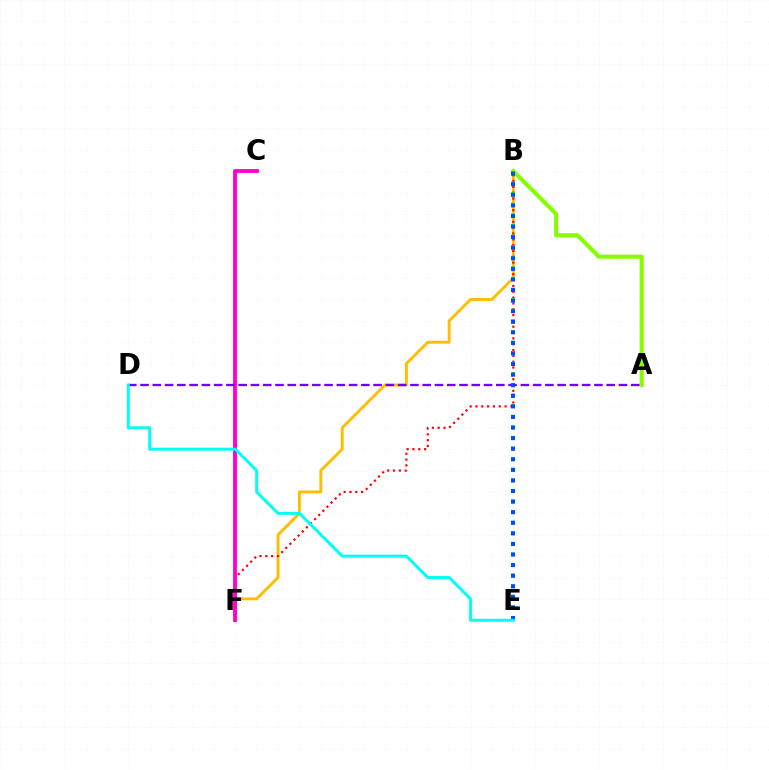{('B', 'F'): [{'color': '#ffbd00', 'line_style': 'solid', 'thickness': 2.09}, {'color': '#ff0000', 'line_style': 'dotted', 'thickness': 1.58}], ('A', 'B'): [{'color': '#84ff00', 'line_style': 'solid', 'thickness': 2.96}], ('C', 'F'): [{'color': '#ff00cf', 'line_style': 'solid', 'thickness': 2.77}], ('B', 'E'): [{'color': '#00ff39', 'line_style': 'dotted', 'thickness': 2.88}, {'color': '#004bff', 'line_style': 'dotted', 'thickness': 2.87}], ('A', 'D'): [{'color': '#7200ff', 'line_style': 'dashed', 'thickness': 1.67}], ('D', 'E'): [{'color': '#00fff6', 'line_style': 'solid', 'thickness': 2.14}]}